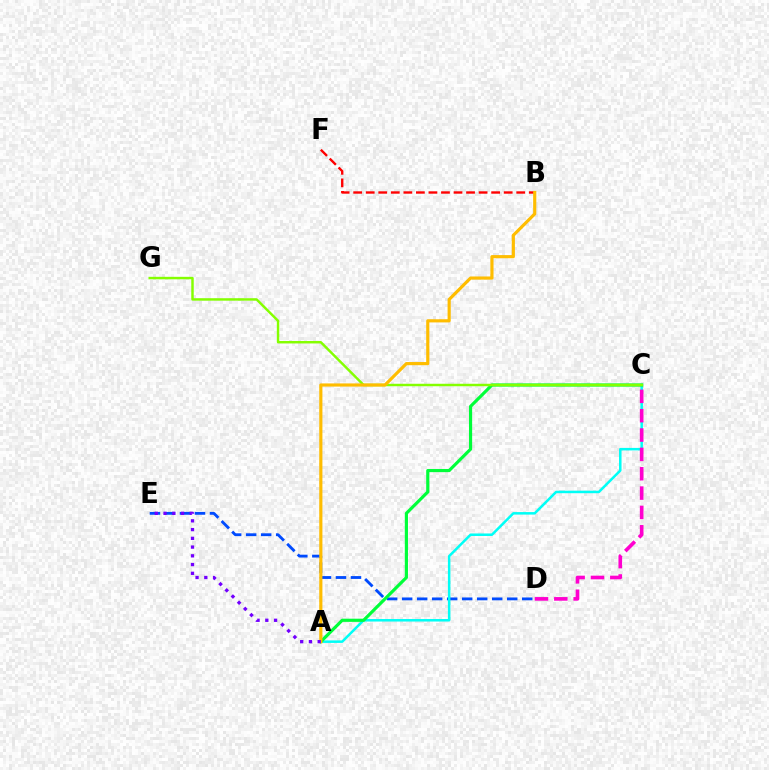{('D', 'E'): [{'color': '#004bff', 'line_style': 'dashed', 'thickness': 2.04}], ('A', 'C'): [{'color': '#00fff6', 'line_style': 'solid', 'thickness': 1.81}, {'color': '#00ff39', 'line_style': 'solid', 'thickness': 2.28}], ('B', 'F'): [{'color': '#ff0000', 'line_style': 'dashed', 'thickness': 1.7}], ('C', 'G'): [{'color': '#84ff00', 'line_style': 'solid', 'thickness': 1.77}], ('A', 'B'): [{'color': '#ffbd00', 'line_style': 'solid', 'thickness': 2.27}], ('A', 'E'): [{'color': '#7200ff', 'line_style': 'dotted', 'thickness': 2.38}], ('C', 'D'): [{'color': '#ff00cf', 'line_style': 'dashed', 'thickness': 2.63}]}